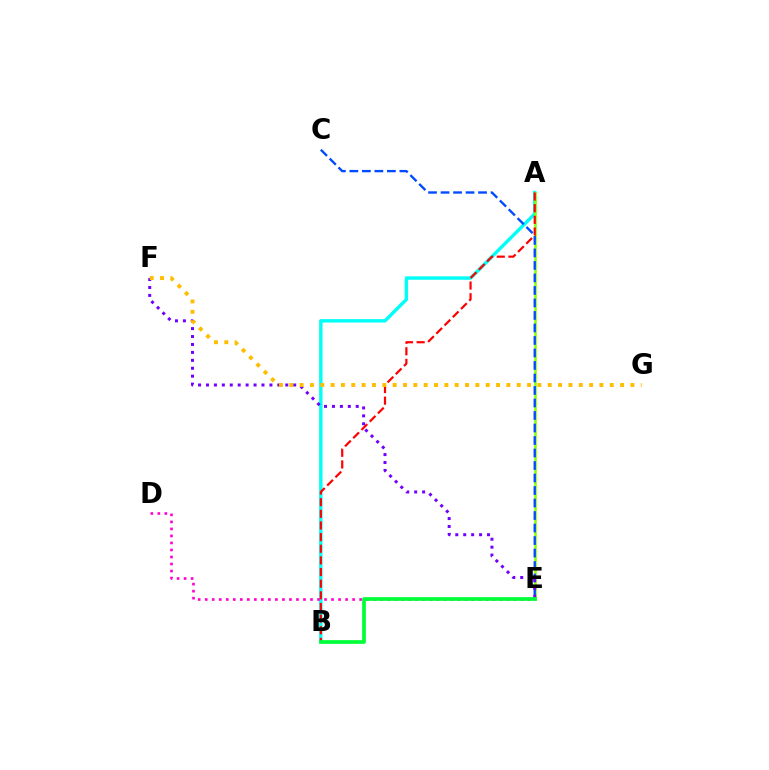{('A', 'B'): [{'color': '#00fff6', 'line_style': 'solid', 'thickness': 2.46}, {'color': '#ff0000', 'line_style': 'dashed', 'thickness': 1.58}], ('A', 'E'): [{'color': '#84ff00', 'line_style': 'solid', 'thickness': 1.83}], ('D', 'E'): [{'color': '#ff00cf', 'line_style': 'dotted', 'thickness': 1.91}], ('C', 'E'): [{'color': '#004bff', 'line_style': 'dashed', 'thickness': 1.7}], ('E', 'F'): [{'color': '#7200ff', 'line_style': 'dotted', 'thickness': 2.15}], ('F', 'G'): [{'color': '#ffbd00', 'line_style': 'dotted', 'thickness': 2.81}], ('B', 'E'): [{'color': '#00ff39', 'line_style': 'solid', 'thickness': 2.68}]}